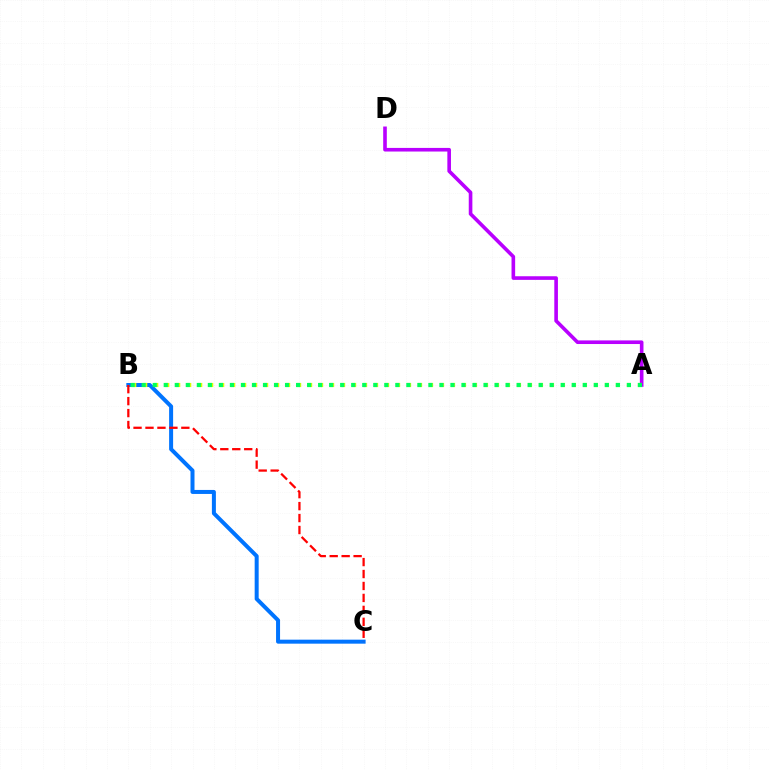{('B', 'C'): [{'color': '#0074ff', 'line_style': 'solid', 'thickness': 2.88}, {'color': '#ff0000', 'line_style': 'dashed', 'thickness': 1.62}], ('A', 'D'): [{'color': '#b900ff', 'line_style': 'solid', 'thickness': 2.61}], ('A', 'B'): [{'color': '#d1ff00', 'line_style': 'dotted', 'thickness': 2.99}, {'color': '#00ff5c', 'line_style': 'dotted', 'thickness': 3.0}]}